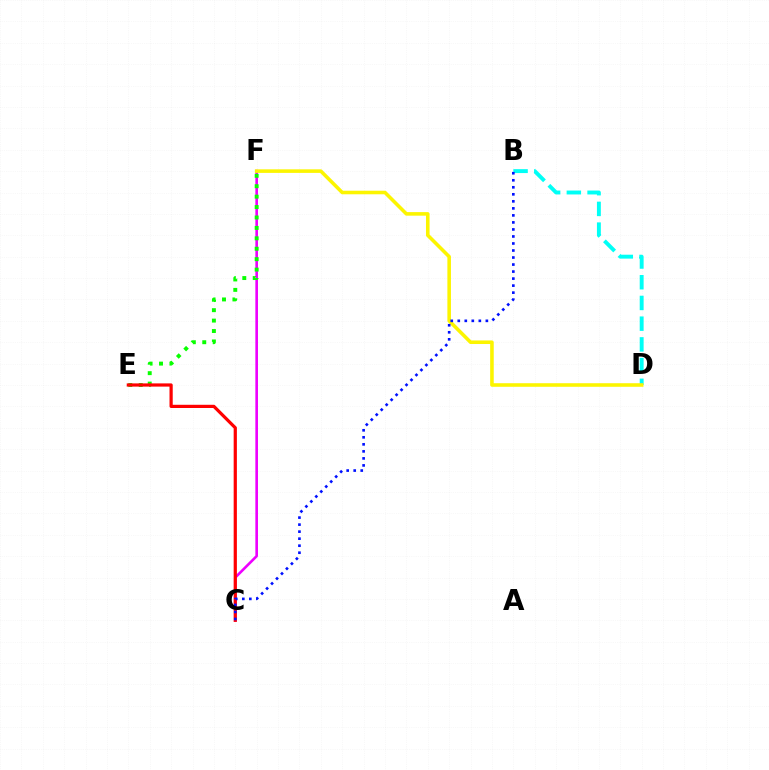{('B', 'D'): [{'color': '#00fff6', 'line_style': 'dashed', 'thickness': 2.81}], ('C', 'F'): [{'color': '#ee00ff', 'line_style': 'solid', 'thickness': 1.89}], ('E', 'F'): [{'color': '#08ff00', 'line_style': 'dotted', 'thickness': 2.83}], ('D', 'F'): [{'color': '#fcf500', 'line_style': 'solid', 'thickness': 2.57}], ('C', 'E'): [{'color': '#ff0000', 'line_style': 'solid', 'thickness': 2.32}], ('B', 'C'): [{'color': '#0010ff', 'line_style': 'dotted', 'thickness': 1.91}]}